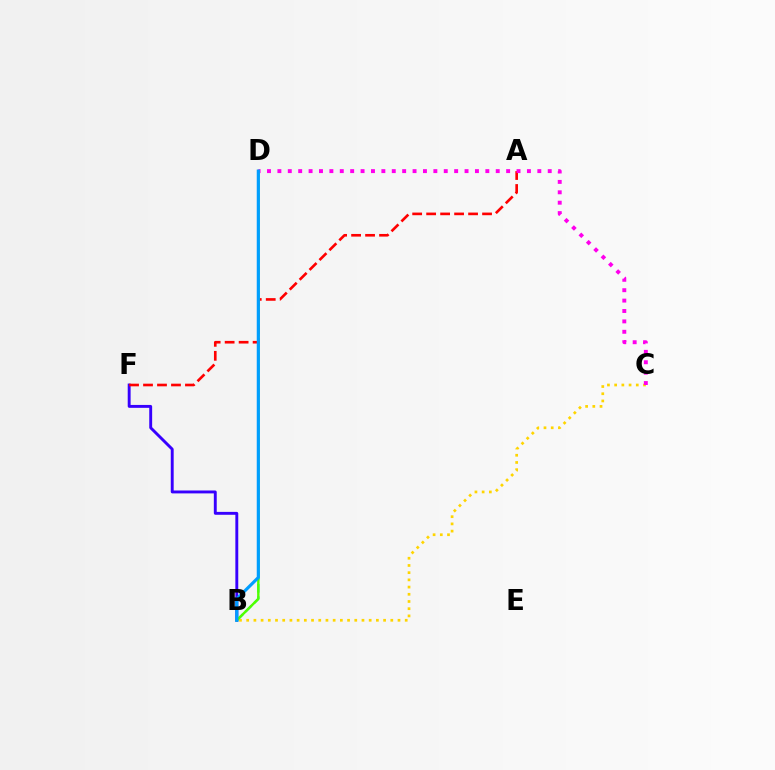{('B', 'D'): [{'color': '#00ff86', 'line_style': 'dashed', 'thickness': 1.66}, {'color': '#4fff00', 'line_style': 'solid', 'thickness': 1.73}, {'color': '#009eff', 'line_style': 'solid', 'thickness': 2.27}], ('B', 'F'): [{'color': '#3700ff', 'line_style': 'solid', 'thickness': 2.09}], ('A', 'F'): [{'color': '#ff0000', 'line_style': 'dashed', 'thickness': 1.9}], ('B', 'C'): [{'color': '#ffd500', 'line_style': 'dotted', 'thickness': 1.96}], ('C', 'D'): [{'color': '#ff00ed', 'line_style': 'dotted', 'thickness': 2.82}]}